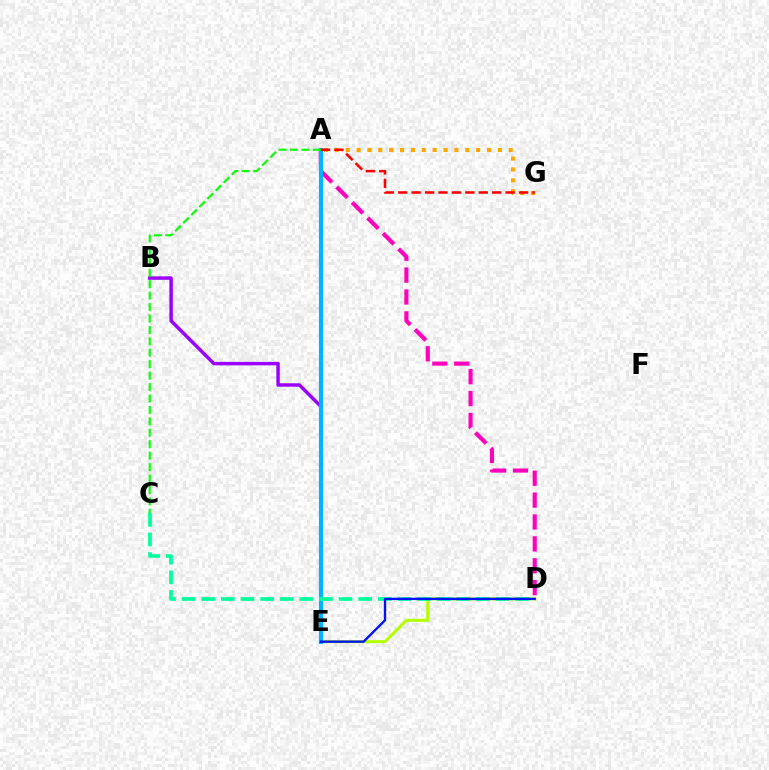{('B', 'E'): [{'color': '#9b00ff', 'line_style': 'solid', 'thickness': 2.49}], ('D', 'E'): [{'color': '#b3ff00', 'line_style': 'solid', 'thickness': 2.2}, {'color': '#0010ff', 'line_style': 'solid', 'thickness': 1.68}], ('A', 'D'): [{'color': '#ff00bd', 'line_style': 'dashed', 'thickness': 2.97}], ('A', 'E'): [{'color': '#00b5ff', 'line_style': 'solid', 'thickness': 2.99}], ('A', 'G'): [{'color': '#ffa500', 'line_style': 'dotted', 'thickness': 2.95}, {'color': '#ff0000', 'line_style': 'dashed', 'thickness': 1.82}], ('A', 'C'): [{'color': '#08ff00', 'line_style': 'dashed', 'thickness': 1.55}], ('C', 'D'): [{'color': '#00ff9d', 'line_style': 'dashed', 'thickness': 2.67}]}